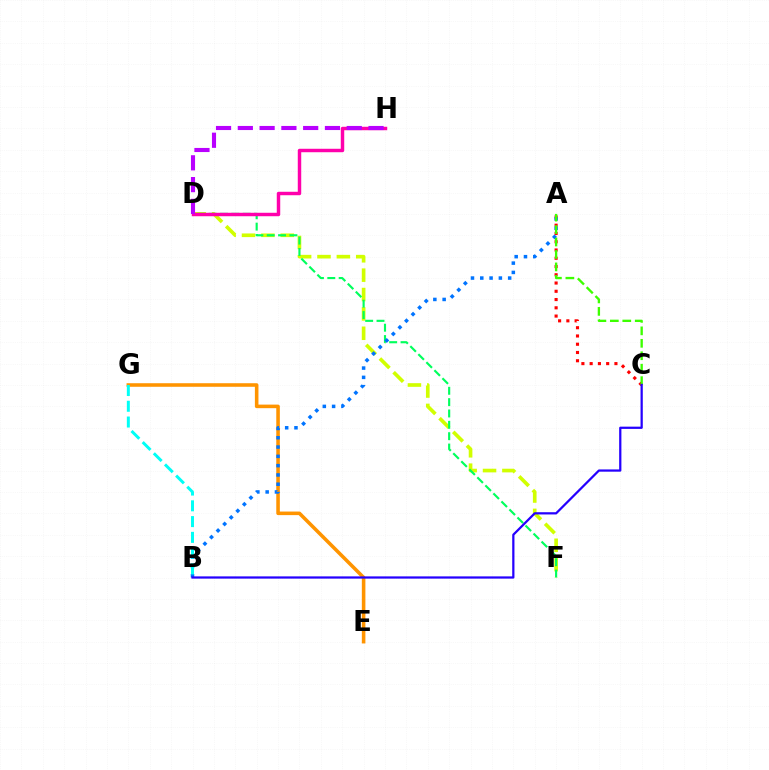{('E', 'G'): [{'color': '#ff9400', 'line_style': 'solid', 'thickness': 2.57}], ('D', 'F'): [{'color': '#d1ff00', 'line_style': 'dashed', 'thickness': 2.63}, {'color': '#00ff5c', 'line_style': 'dashed', 'thickness': 1.54}], ('A', 'C'): [{'color': '#ff0000', 'line_style': 'dotted', 'thickness': 2.24}, {'color': '#3dff00', 'line_style': 'dashed', 'thickness': 1.69}], ('A', 'B'): [{'color': '#0074ff', 'line_style': 'dotted', 'thickness': 2.53}], ('D', 'H'): [{'color': '#ff00ac', 'line_style': 'solid', 'thickness': 2.49}, {'color': '#b900ff', 'line_style': 'dashed', 'thickness': 2.96}], ('B', 'G'): [{'color': '#00fff6', 'line_style': 'dashed', 'thickness': 2.14}], ('B', 'C'): [{'color': '#2500ff', 'line_style': 'solid', 'thickness': 1.61}]}